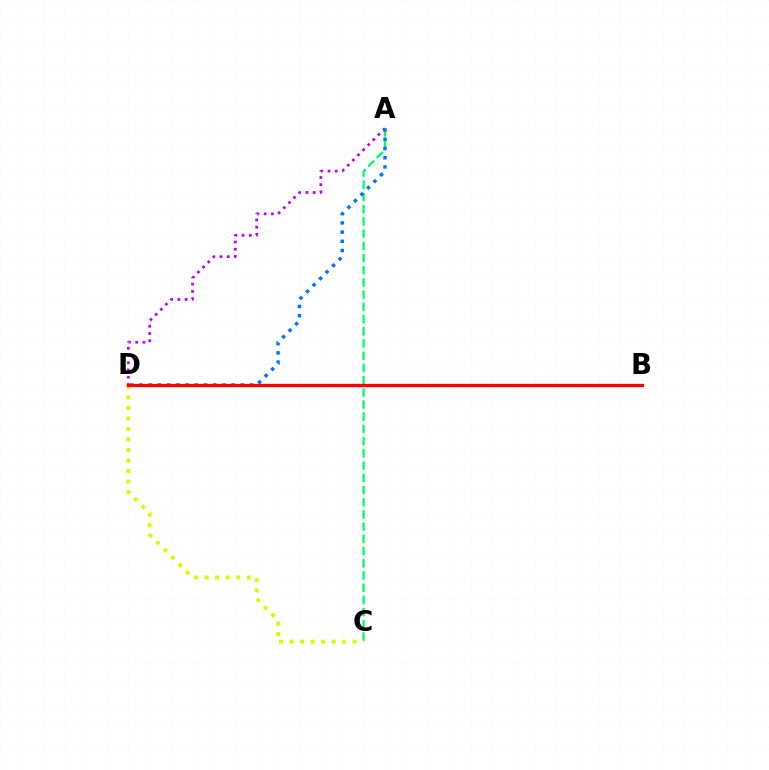{('A', 'C'): [{'color': '#00ff5c', 'line_style': 'dashed', 'thickness': 1.66}], ('C', 'D'): [{'color': '#d1ff00', 'line_style': 'dotted', 'thickness': 2.85}], ('A', 'D'): [{'color': '#b900ff', 'line_style': 'dotted', 'thickness': 1.97}, {'color': '#0074ff', 'line_style': 'dotted', 'thickness': 2.5}], ('B', 'D'): [{'color': '#ff0000', 'line_style': 'solid', 'thickness': 2.39}]}